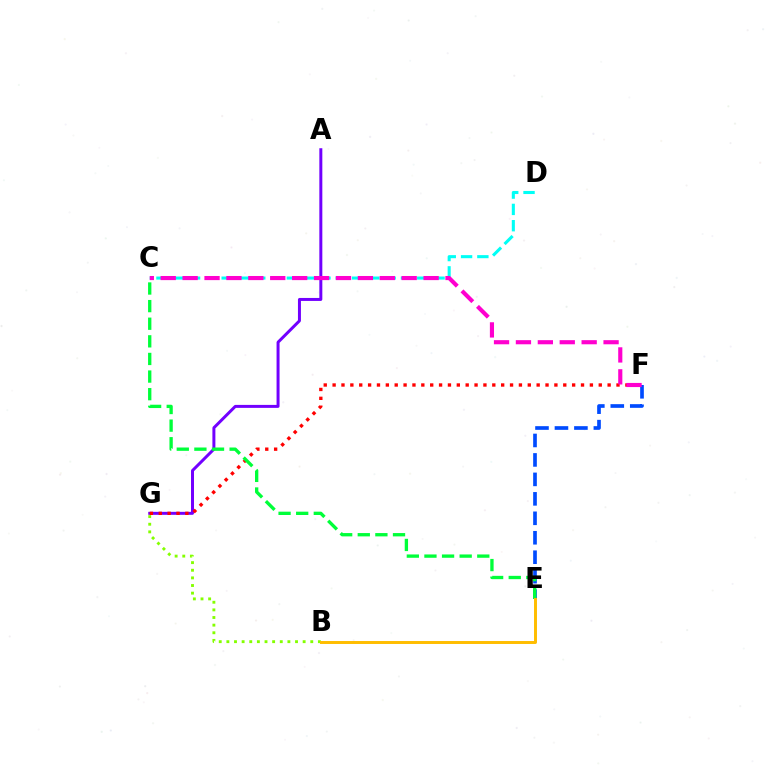{('C', 'D'): [{'color': '#00fff6', 'line_style': 'dashed', 'thickness': 2.21}], ('A', 'G'): [{'color': '#7200ff', 'line_style': 'solid', 'thickness': 2.15}], ('B', 'G'): [{'color': '#84ff00', 'line_style': 'dotted', 'thickness': 2.07}], ('E', 'F'): [{'color': '#004bff', 'line_style': 'dashed', 'thickness': 2.64}], ('F', 'G'): [{'color': '#ff0000', 'line_style': 'dotted', 'thickness': 2.41}], ('C', 'F'): [{'color': '#ff00cf', 'line_style': 'dashed', 'thickness': 2.98}], ('C', 'E'): [{'color': '#00ff39', 'line_style': 'dashed', 'thickness': 2.39}], ('B', 'E'): [{'color': '#ffbd00', 'line_style': 'solid', 'thickness': 2.13}]}